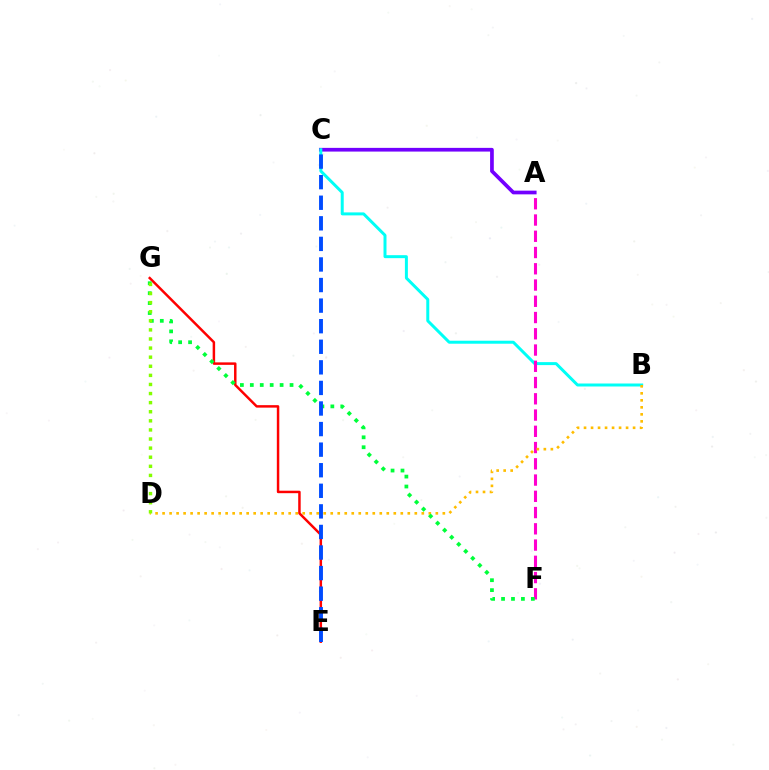{('A', 'C'): [{'color': '#7200ff', 'line_style': 'solid', 'thickness': 2.67}], ('B', 'C'): [{'color': '#00fff6', 'line_style': 'solid', 'thickness': 2.15}], ('A', 'F'): [{'color': '#ff00cf', 'line_style': 'dashed', 'thickness': 2.21}], ('B', 'D'): [{'color': '#ffbd00', 'line_style': 'dotted', 'thickness': 1.9}], ('E', 'G'): [{'color': '#ff0000', 'line_style': 'solid', 'thickness': 1.78}], ('F', 'G'): [{'color': '#00ff39', 'line_style': 'dotted', 'thickness': 2.7}], ('D', 'G'): [{'color': '#84ff00', 'line_style': 'dotted', 'thickness': 2.47}], ('C', 'E'): [{'color': '#004bff', 'line_style': 'dashed', 'thickness': 2.8}]}